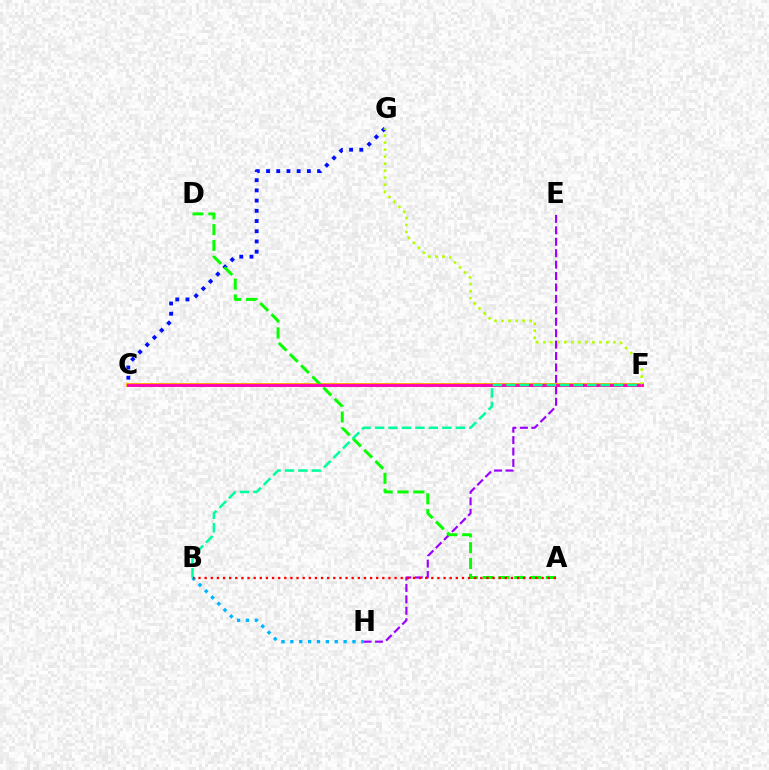{('E', 'H'): [{'color': '#9b00ff', 'line_style': 'dashed', 'thickness': 1.55}], ('C', 'F'): [{'color': '#ffa500', 'line_style': 'solid', 'thickness': 2.8}, {'color': '#ff00bd', 'line_style': 'solid', 'thickness': 2.04}], ('B', 'H'): [{'color': '#00b5ff', 'line_style': 'dotted', 'thickness': 2.41}], ('C', 'G'): [{'color': '#0010ff', 'line_style': 'dotted', 'thickness': 2.77}], ('F', 'G'): [{'color': '#b3ff00', 'line_style': 'dotted', 'thickness': 1.91}], ('A', 'D'): [{'color': '#08ff00', 'line_style': 'dashed', 'thickness': 2.15}], ('B', 'F'): [{'color': '#00ff9d', 'line_style': 'dashed', 'thickness': 1.83}], ('A', 'B'): [{'color': '#ff0000', 'line_style': 'dotted', 'thickness': 1.66}]}